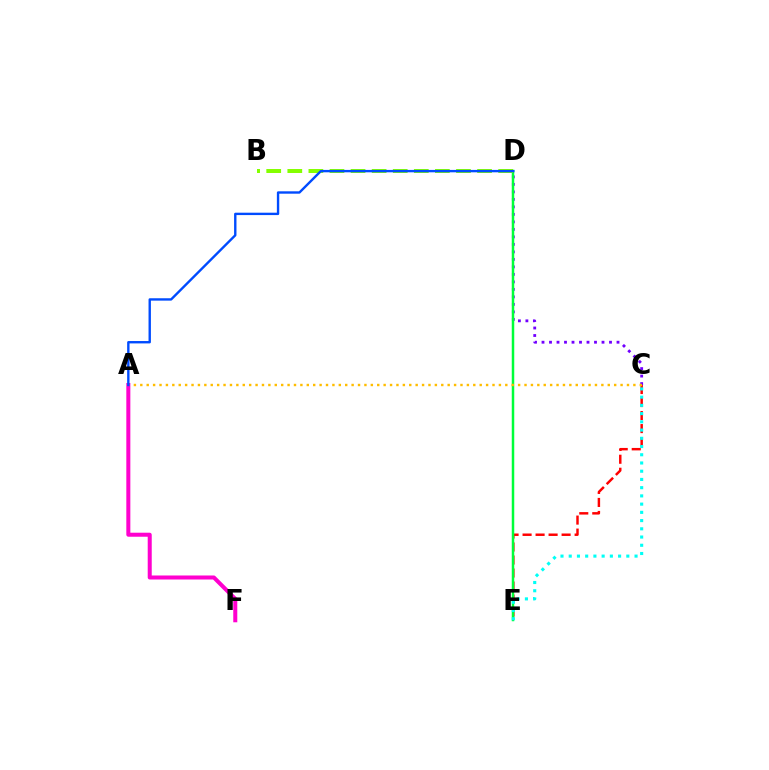{('C', 'E'): [{'color': '#ff0000', 'line_style': 'dashed', 'thickness': 1.77}, {'color': '#00fff6', 'line_style': 'dotted', 'thickness': 2.24}], ('C', 'D'): [{'color': '#7200ff', 'line_style': 'dotted', 'thickness': 2.04}], ('D', 'E'): [{'color': '#00ff39', 'line_style': 'solid', 'thickness': 1.8}], ('B', 'D'): [{'color': '#84ff00', 'line_style': 'dashed', 'thickness': 2.86}], ('A', 'C'): [{'color': '#ffbd00', 'line_style': 'dotted', 'thickness': 1.74}], ('A', 'F'): [{'color': '#ff00cf', 'line_style': 'solid', 'thickness': 2.9}], ('A', 'D'): [{'color': '#004bff', 'line_style': 'solid', 'thickness': 1.71}]}